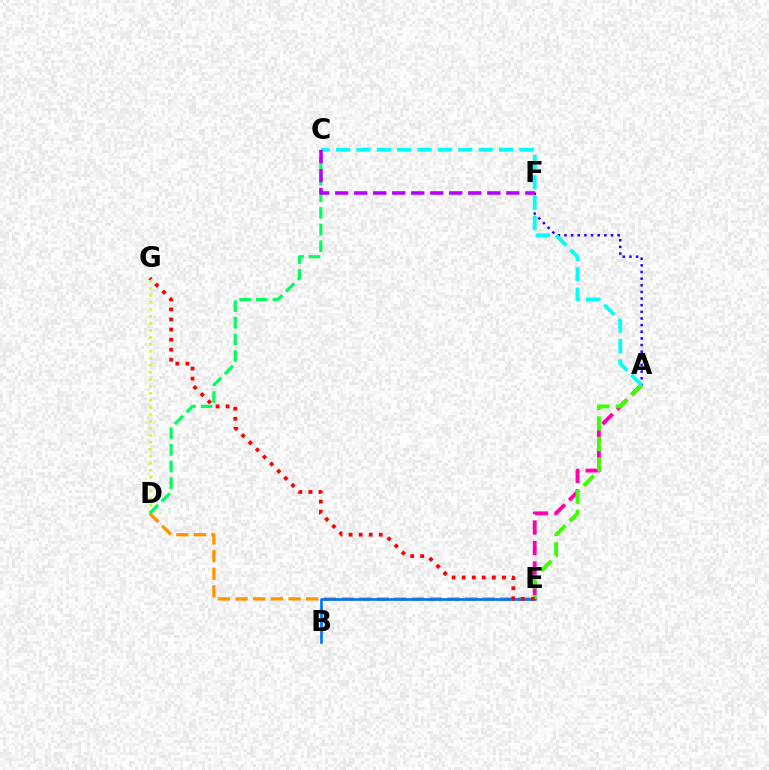{('D', 'E'): [{'color': '#ff9400', 'line_style': 'dashed', 'thickness': 2.4}], ('A', 'E'): [{'color': '#ff00ac', 'line_style': 'dashed', 'thickness': 2.78}, {'color': '#3dff00', 'line_style': 'dashed', 'thickness': 2.79}], ('B', 'E'): [{'color': '#0074ff', 'line_style': 'solid', 'thickness': 1.93}], ('E', 'G'): [{'color': '#ff0000', 'line_style': 'dotted', 'thickness': 2.73}], ('D', 'G'): [{'color': '#d1ff00', 'line_style': 'dotted', 'thickness': 1.9}], ('A', 'F'): [{'color': '#2500ff', 'line_style': 'dotted', 'thickness': 1.8}], ('C', 'D'): [{'color': '#00ff5c', 'line_style': 'dashed', 'thickness': 2.26}], ('A', 'C'): [{'color': '#00fff6', 'line_style': 'dashed', 'thickness': 2.77}], ('C', 'F'): [{'color': '#b900ff', 'line_style': 'dashed', 'thickness': 2.58}]}